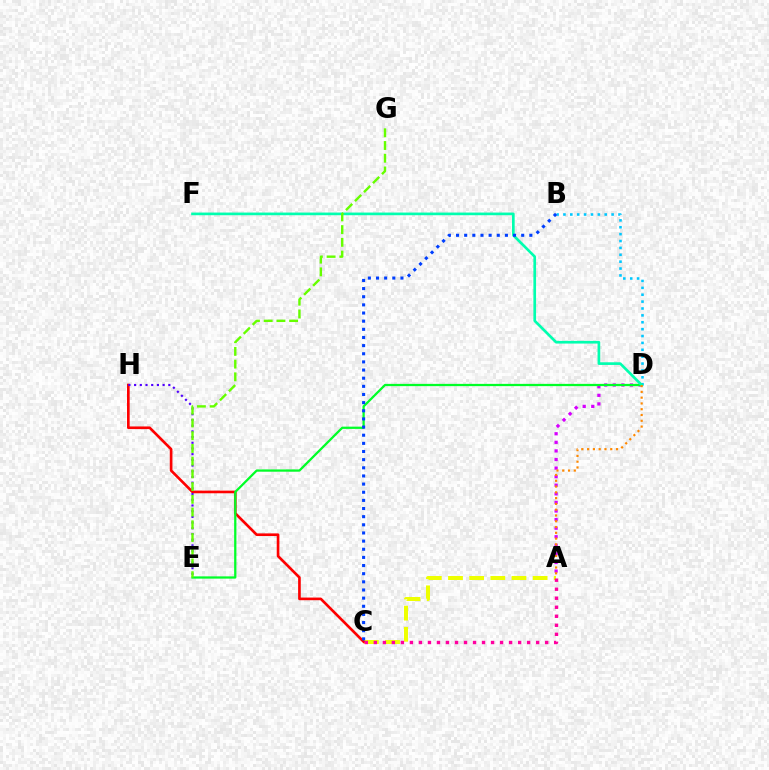{('B', 'D'): [{'color': '#00c7ff', 'line_style': 'dotted', 'thickness': 1.87}], ('A', 'C'): [{'color': '#eeff00', 'line_style': 'dashed', 'thickness': 2.87}, {'color': '#ff00a0', 'line_style': 'dotted', 'thickness': 2.45}], ('C', 'H'): [{'color': '#ff0000', 'line_style': 'solid', 'thickness': 1.91}], ('A', 'D'): [{'color': '#d600ff', 'line_style': 'dotted', 'thickness': 2.33}, {'color': '#ff8800', 'line_style': 'dotted', 'thickness': 1.57}], ('E', 'H'): [{'color': '#4f00ff', 'line_style': 'dotted', 'thickness': 1.55}], ('D', 'E'): [{'color': '#00ff27', 'line_style': 'solid', 'thickness': 1.62}], ('D', 'F'): [{'color': '#00ffaf', 'line_style': 'solid', 'thickness': 1.92}], ('E', 'G'): [{'color': '#66ff00', 'line_style': 'dashed', 'thickness': 1.73}], ('B', 'C'): [{'color': '#003fff', 'line_style': 'dotted', 'thickness': 2.21}]}